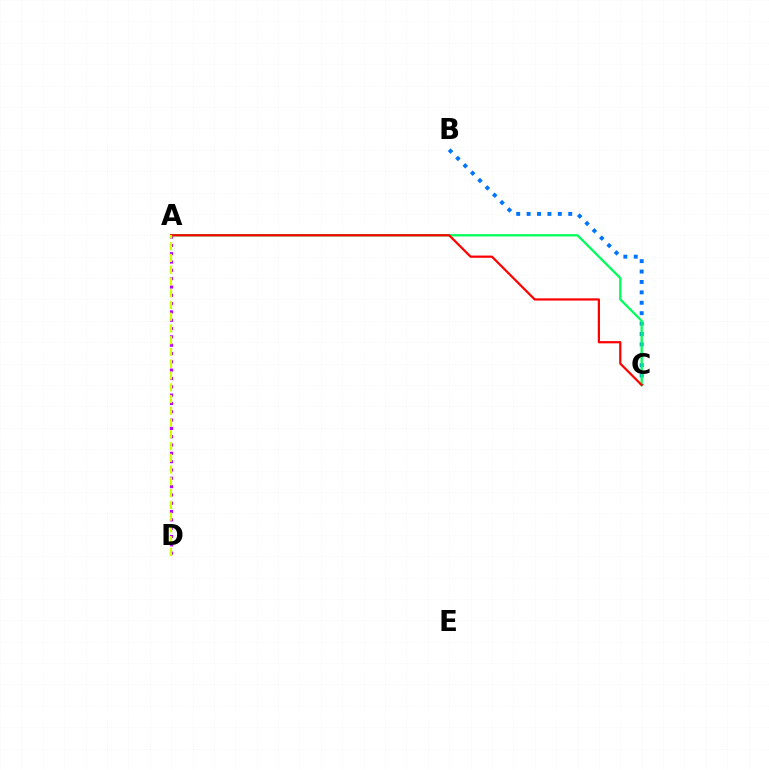{('A', 'D'): [{'color': '#b900ff', 'line_style': 'dotted', 'thickness': 2.26}, {'color': '#d1ff00', 'line_style': 'dashed', 'thickness': 1.6}], ('B', 'C'): [{'color': '#0074ff', 'line_style': 'dotted', 'thickness': 2.83}], ('A', 'C'): [{'color': '#00ff5c', 'line_style': 'solid', 'thickness': 1.65}, {'color': '#ff0000', 'line_style': 'solid', 'thickness': 1.6}]}